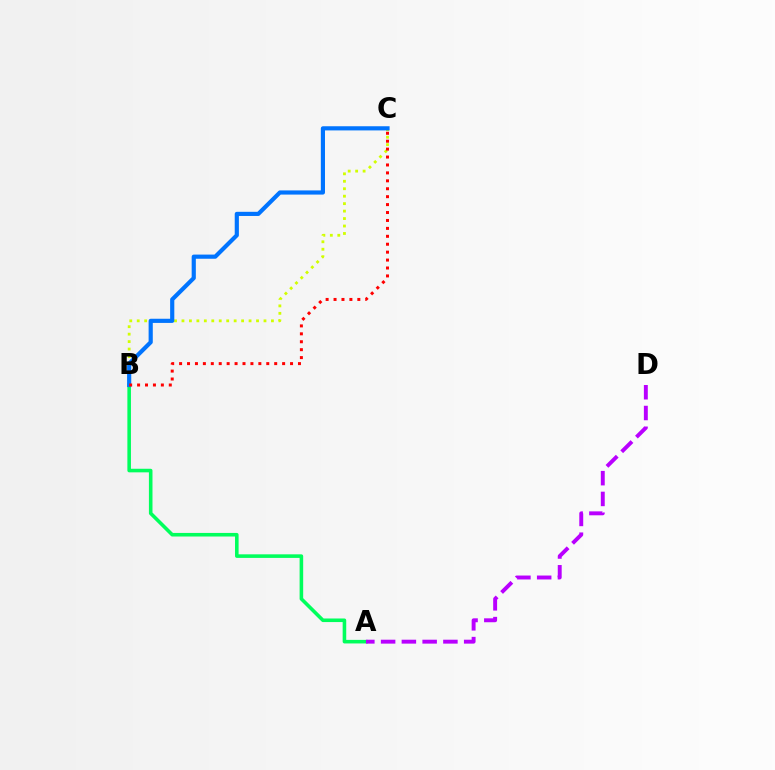{('B', 'C'): [{'color': '#d1ff00', 'line_style': 'dotted', 'thickness': 2.03}, {'color': '#0074ff', 'line_style': 'solid', 'thickness': 3.0}, {'color': '#ff0000', 'line_style': 'dotted', 'thickness': 2.15}], ('A', 'B'): [{'color': '#00ff5c', 'line_style': 'solid', 'thickness': 2.58}], ('A', 'D'): [{'color': '#b900ff', 'line_style': 'dashed', 'thickness': 2.82}]}